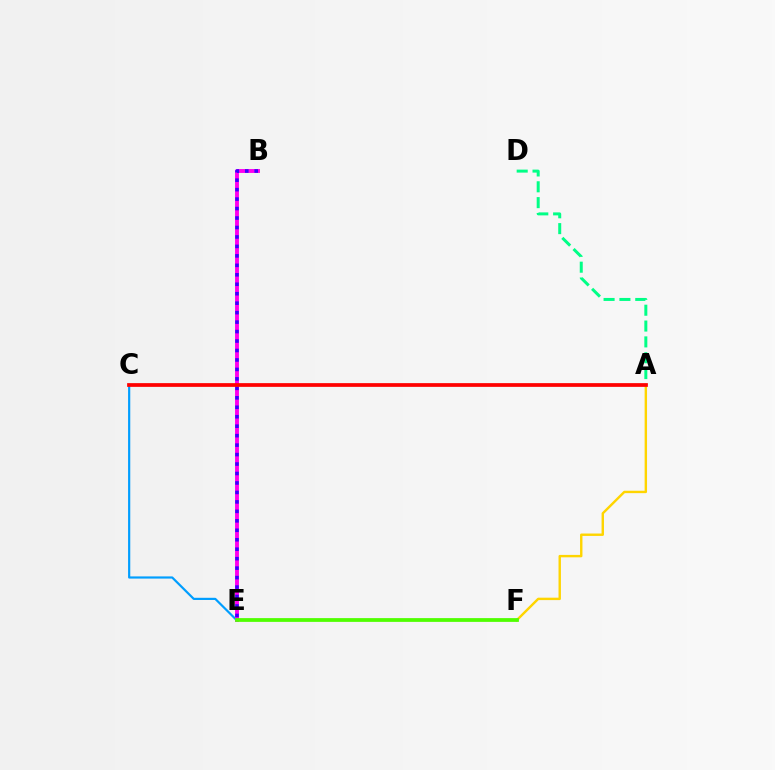{('A', 'D'): [{'color': '#00ff86', 'line_style': 'dashed', 'thickness': 2.15}], ('C', 'E'): [{'color': '#009eff', 'line_style': 'solid', 'thickness': 1.57}], ('B', 'E'): [{'color': '#ff00ed', 'line_style': 'solid', 'thickness': 2.81}, {'color': '#3700ff', 'line_style': 'dotted', 'thickness': 2.57}], ('A', 'F'): [{'color': '#ffd500', 'line_style': 'solid', 'thickness': 1.73}], ('E', 'F'): [{'color': '#4fff00', 'line_style': 'solid', 'thickness': 2.71}], ('A', 'C'): [{'color': '#ff0000', 'line_style': 'solid', 'thickness': 2.68}]}